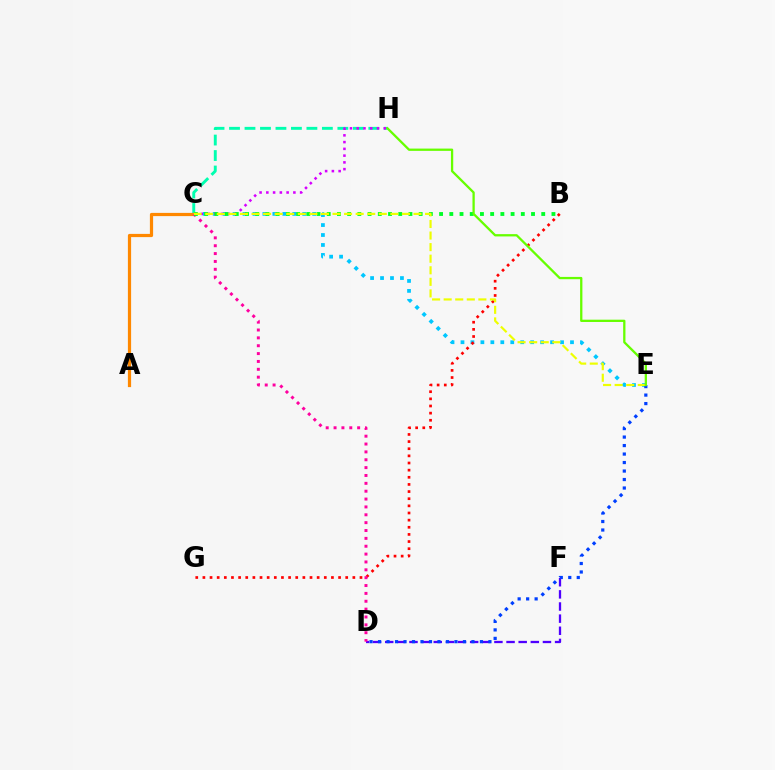{('C', 'E'): [{'color': '#00c7ff', 'line_style': 'dotted', 'thickness': 2.7}, {'color': '#eeff00', 'line_style': 'dashed', 'thickness': 1.57}], ('D', 'F'): [{'color': '#4f00ff', 'line_style': 'dashed', 'thickness': 1.65}], ('C', 'H'): [{'color': '#00ffaf', 'line_style': 'dashed', 'thickness': 2.1}, {'color': '#d600ff', 'line_style': 'dotted', 'thickness': 1.84}], ('D', 'E'): [{'color': '#003fff', 'line_style': 'dotted', 'thickness': 2.31}], ('B', 'G'): [{'color': '#ff0000', 'line_style': 'dotted', 'thickness': 1.94}], ('A', 'C'): [{'color': '#ff8800', 'line_style': 'solid', 'thickness': 2.31}], ('C', 'D'): [{'color': '#ff00a0', 'line_style': 'dotted', 'thickness': 2.14}], ('B', 'C'): [{'color': '#00ff27', 'line_style': 'dotted', 'thickness': 2.78}], ('E', 'H'): [{'color': '#66ff00', 'line_style': 'solid', 'thickness': 1.65}]}